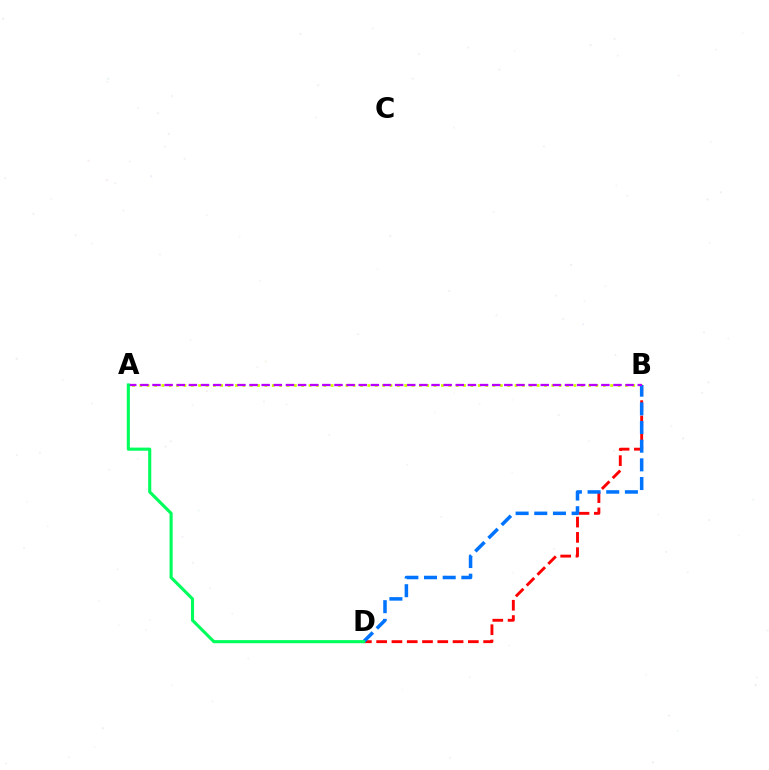{('A', 'B'): [{'color': '#d1ff00', 'line_style': 'dotted', 'thickness': 2.0}, {'color': '#b900ff', 'line_style': 'dashed', 'thickness': 1.65}], ('B', 'D'): [{'color': '#ff0000', 'line_style': 'dashed', 'thickness': 2.08}, {'color': '#0074ff', 'line_style': 'dashed', 'thickness': 2.54}], ('A', 'D'): [{'color': '#00ff5c', 'line_style': 'solid', 'thickness': 2.24}]}